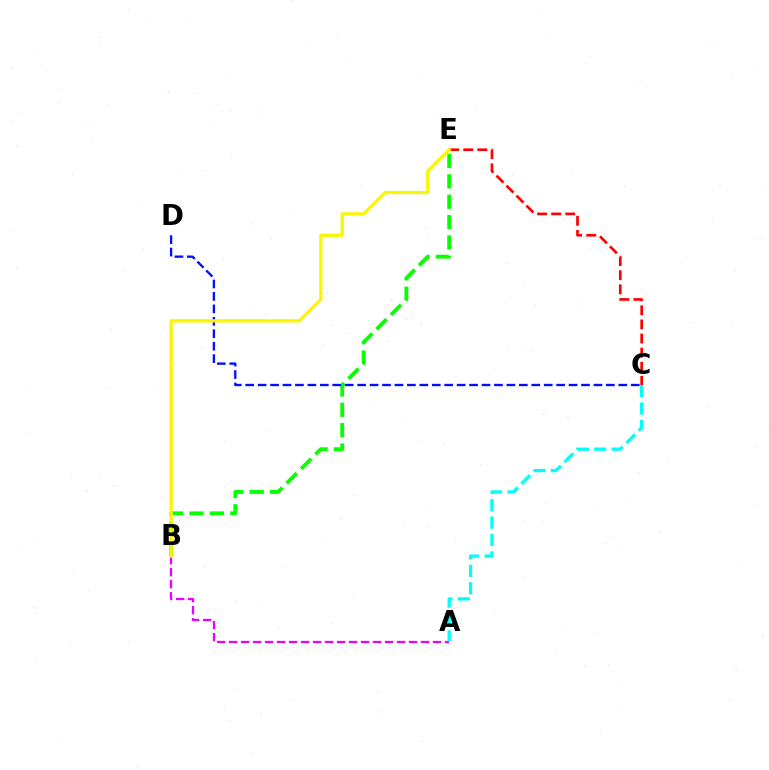{('A', 'B'): [{'color': '#ee00ff', 'line_style': 'dashed', 'thickness': 1.63}], ('B', 'E'): [{'color': '#08ff00', 'line_style': 'dashed', 'thickness': 2.77}, {'color': '#fcf500', 'line_style': 'solid', 'thickness': 2.34}], ('C', 'D'): [{'color': '#0010ff', 'line_style': 'dashed', 'thickness': 1.69}], ('C', 'E'): [{'color': '#ff0000', 'line_style': 'dashed', 'thickness': 1.92}], ('A', 'C'): [{'color': '#00fff6', 'line_style': 'dashed', 'thickness': 2.36}]}